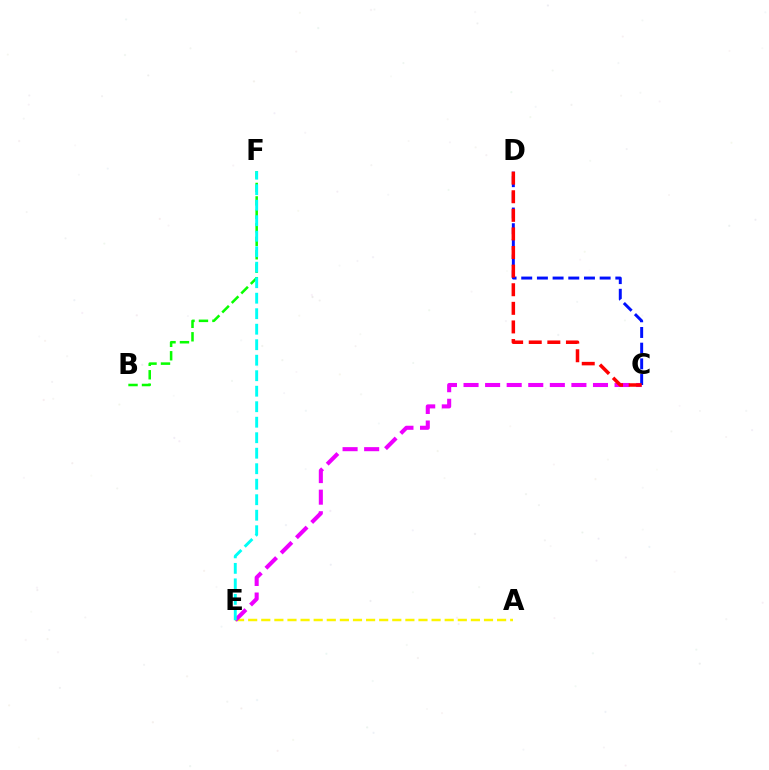{('B', 'F'): [{'color': '#08ff00', 'line_style': 'dashed', 'thickness': 1.83}], ('A', 'E'): [{'color': '#fcf500', 'line_style': 'dashed', 'thickness': 1.78}], ('C', 'E'): [{'color': '#ee00ff', 'line_style': 'dashed', 'thickness': 2.93}], ('E', 'F'): [{'color': '#00fff6', 'line_style': 'dashed', 'thickness': 2.11}], ('C', 'D'): [{'color': '#0010ff', 'line_style': 'dashed', 'thickness': 2.13}, {'color': '#ff0000', 'line_style': 'dashed', 'thickness': 2.53}]}